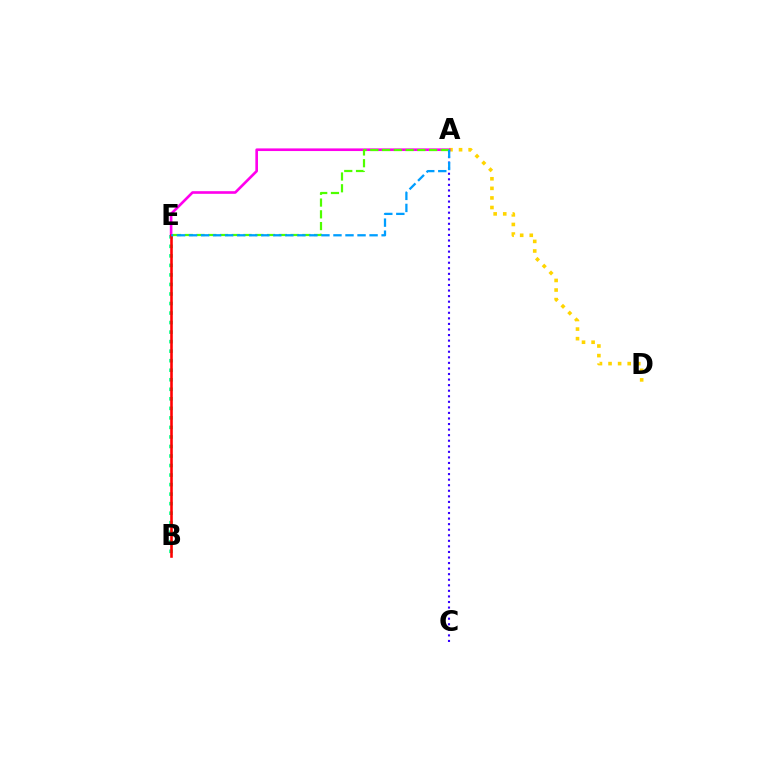{('B', 'E'): [{'color': '#00ff86', 'line_style': 'dotted', 'thickness': 2.59}, {'color': '#ff0000', 'line_style': 'solid', 'thickness': 1.87}], ('A', 'D'): [{'color': '#ffd500', 'line_style': 'dotted', 'thickness': 2.6}], ('A', 'C'): [{'color': '#3700ff', 'line_style': 'dotted', 'thickness': 1.51}], ('A', 'E'): [{'color': '#ff00ed', 'line_style': 'solid', 'thickness': 1.9}, {'color': '#4fff00', 'line_style': 'dashed', 'thickness': 1.6}, {'color': '#009eff', 'line_style': 'dashed', 'thickness': 1.63}]}